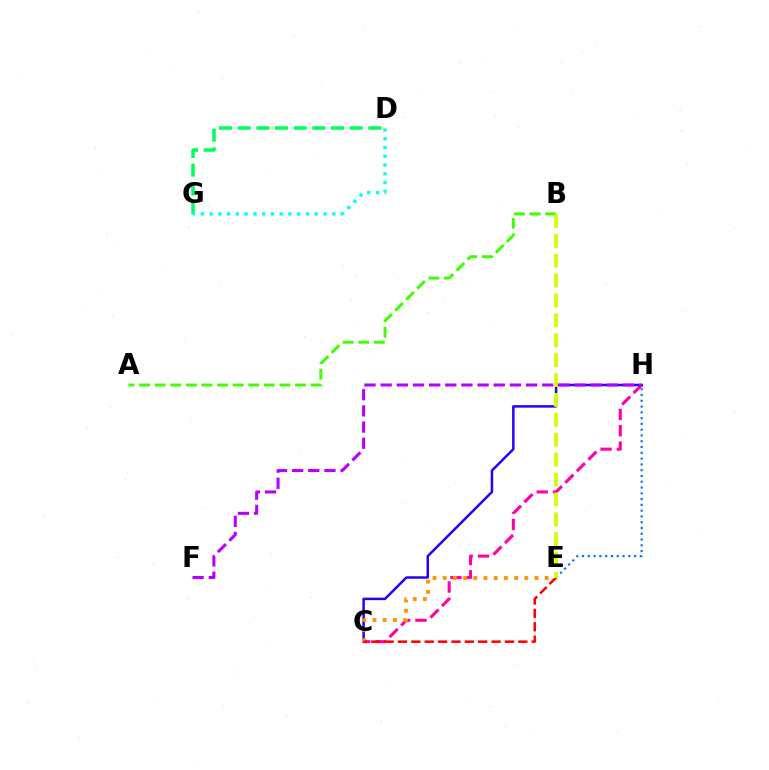{('C', 'H'): [{'color': '#ff00ac', 'line_style': 'dashed', 'thickness': 2.22}, {'color': '#2500ff', 'line_style': 'solid', 'thickness': 1.79}], ('D', 'G'): [{'color': '#00ff5c', 'line_style': 'dashed', 'thickness': 2.54}, {'color': '#00fff6', 'line_style': 'dotted', 'thickness': 2.38}], ('E', 'H'): [{'color': '#0074ff', 'line_style': 'dotted', 'thickness': 1.57}], ('C', 'E'): [{'color': '#ff9400', 'line_style': 'dotted', 'thickness': 2.77}, {'color': '#ff0000', 'line_style': 'dashed', 'thickness': 1.82}], ('F', 'H'): [{'color': '#b900ff', 'line_style': 'dashed', 'thickness': 2.2}], ('A', 'B'): [{'color': '#3dff00', 'line_style': 'dashed', 'thickness': 2.12}], ('B', 'E'): [{'color': '#d1ff00', 'line_style': 'dashed', 'thickness': 2.7}]}